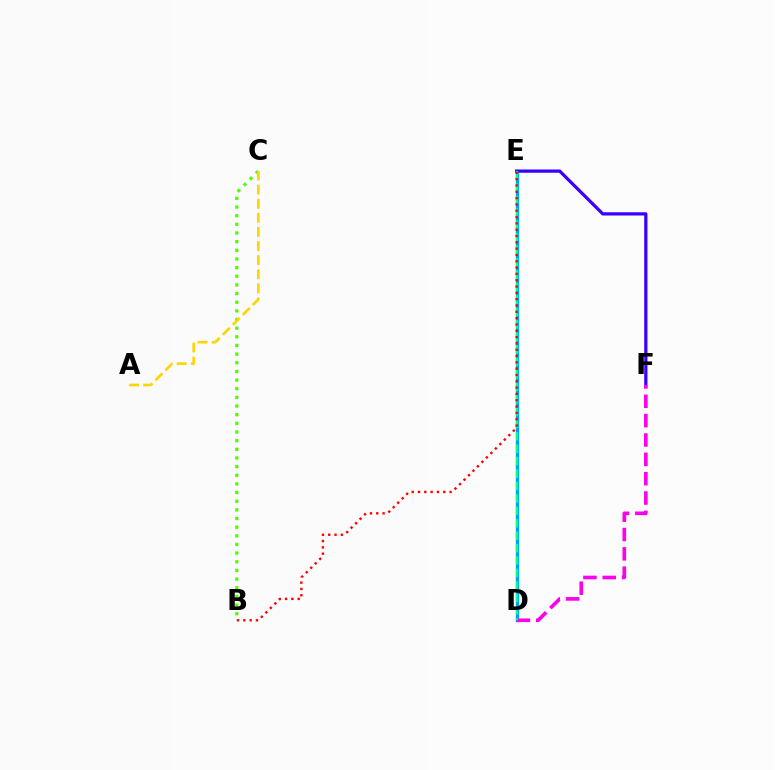{('B', 'C'): [{'color': '#4fff00', 'line_style': 'dotted', 'thickness': 2.35}], ('D', 'E'): [{'color': '#009eff', 'line_style': 'solid', 'thickness': 2.38}, {'color': '#00ff86', 'line_style': 'dashed', 'thickness': 1.69}], ('E', 'F'): [{'color': '#3700ff', 'line_style': 'solid', 'thickness': 2.33}], ('D', 'F'): [{'color': '#ff00ed', 'line_style': 'dashed', 'thickness': 2.63}], ('A', 'C'): [{'color': '#ffd500', 'line_style': 'dashed', 'thickness': 1.91}], ('B', 'E'): [{'color': '#ff0000', 'line_style': 'dotted', 'thickness': 1.72}]}